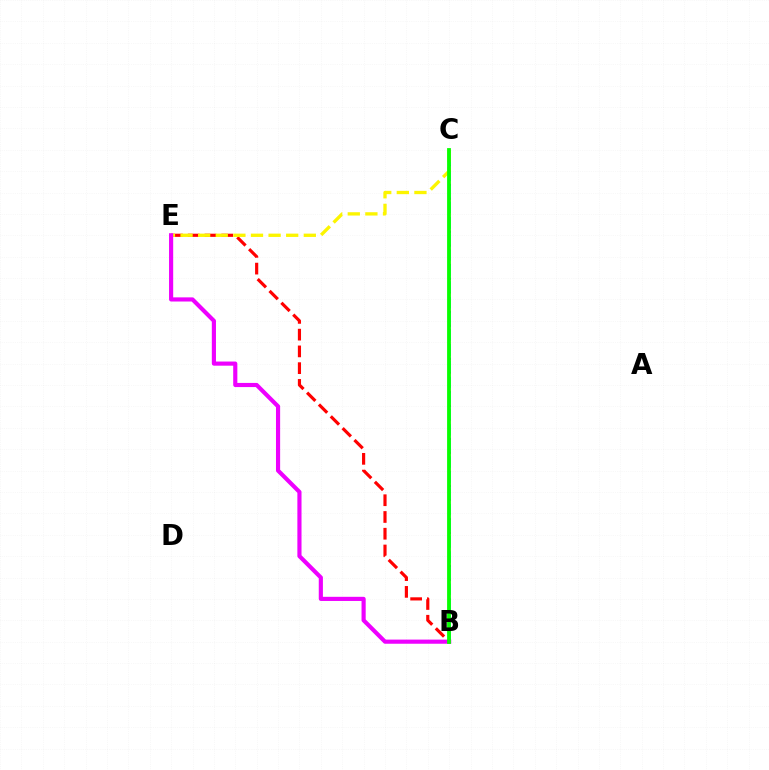{('B', 'C'): [{'color': '#0010ff', 'line_style': 'dotted', 'thickness': 1.82}, {'color': '#00fff6', 'line_style': 'dashed', 'thickness': 2.16}, {'color': '#08ff00', 'line_style': 'solid', 'thickness': 2.74}], ('B', 'E'): [{'color': '#ff0000', 'line_style': 'dashed', 'thickness': 2.28}, {'color': '#ee00ff', 'line_style': 'solid', 'thickness': 2.99}], ('C', 'E'): [{'color': '#fcf500', 'line_style': 'dashed', 'thickness': 2.39}]}